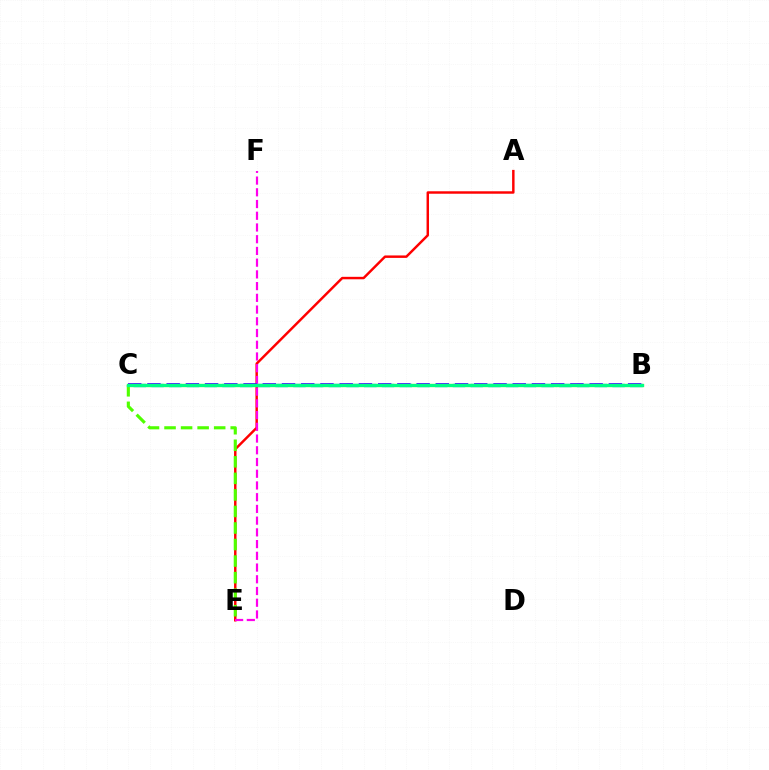{('A', 'E'): [{'color': '#ff0000', 'line_style': 'solid', 'thickness': 1.77}], ('E', 'F'): [{'color': '#ff00ed', 'line_style': 'dashed', 'thickness': 1.59}], ('C', 'E'): [{'color': '#4fff00', 'line_style': 'dashed', 'thickness': 2.25}], ('B', 'C'): [{'color': '#ffd500', 'line_style': 'solid', 'thickness': 2.31}, {'color': '#009eff', 'line_style': 'dashed', 'thickness': 2.41}, {'color': '#3700ff', 'line_style': 'dashed', 'thickness': 2.61}, {'color': '#00ff86', 'line_style': 'solid', 'thickness': 2.34}]}